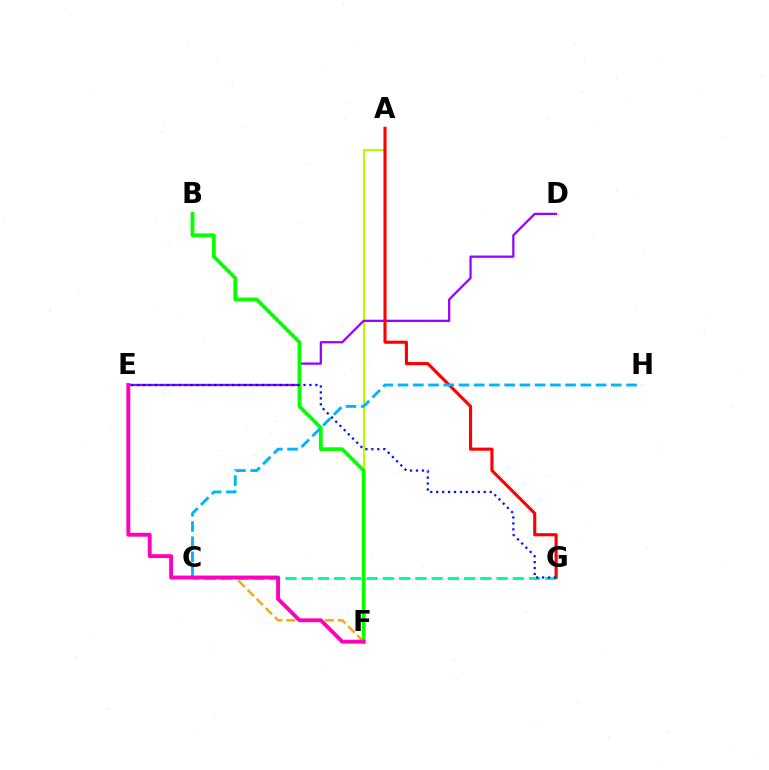{('A', 'F'): [{'color': '#b3ff00', 'line_style': 'solid', 'thickness': 1.55}], ('D', 'E'): [{'color': '#9b00ff', 'line_style': 'solid', 'thickness': 1.63}], ('A', 'G'): [{'color': '#ff0000', 'line_style': 'solid', 'thickness': 2.24}], ('B', 'F'): [{'color': '#08ff00', 'line_style': 'solid', 'thickness': 2.71}], ('C', 'H'): [{'color': '#00b5ff', 'line_style': 'dashed', 'thickness': 2.07}], ('C', 'G'): [{'color': '#00ff9d', 'line_style': 'dashed', 'thickness': 2.21}], ('C', 'F'): [{'color': '#ffa500', 'line_style': 'dashed', 'thickness': 1.75}], ('E', 'G'): [{'color': '#0010ff', 'line_style': 'dotted', 'thickness': 1.61}], ('E', 'F'): [{'color': '#ff00bd', 'line_style': 'solid', 'thickness': 2.8}]}